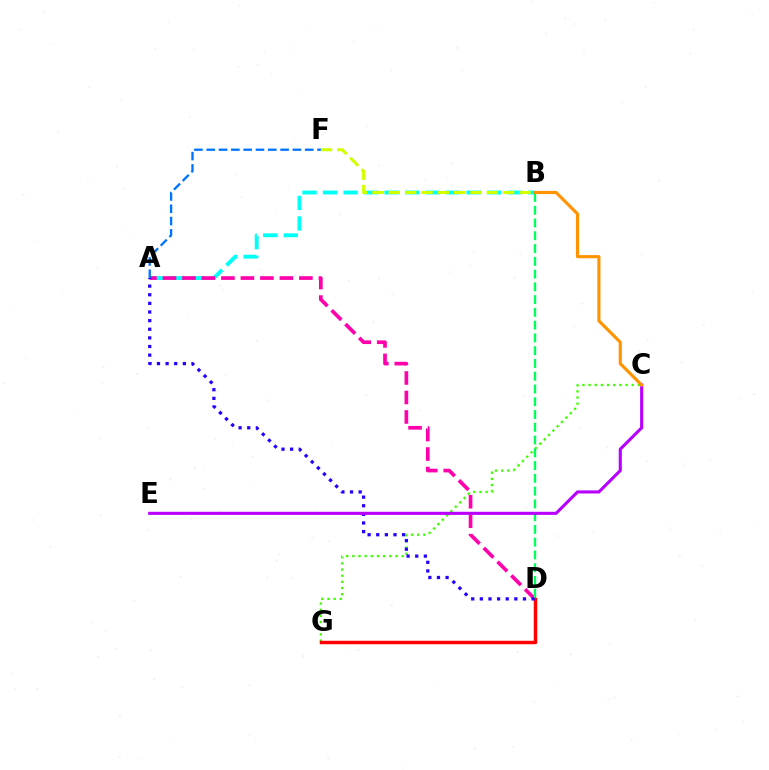{('C', 'G'): [{'color': '#3dff00', 'line_style': 'dotted', 'thickness': 1.67}], ('A', 'B'): [{'color': '#00fff6', 'line_style': 'dashed', 'thickness': 2.79}], ('A', 'D'): [{'color': '#ff00ac', 'line_style': 'dashed', 'thickness': 2.65}, {'color': '#2500ff', 'line_style': 'dotted', 'thickness': 2.34}], ('D', 'G'): [{'color': '#ff0000', 'line_style': 'solid', 'thickness': 2.49}], ('B', 'F'): [{'color': '#d1ff00', 'line_style': 'dashed', 'thickness': 2.22}], ('B', 'D'): [{'color': '#00ff5c', 'line_style': 'dashed', 'thickness': 1.73}], ('C', 'E'): [{'color': '#b900ff', 'line_style': 'solid', 'thickness': 2.23}], ('B', 'C'): [{'color': '#ff9400', 'line_style': 'solid', 'thickness': 2.27}], ('A', 'F'): [{'color': '#0074ff', 'line_style': 'dashed', 'thickness': 1.67}]}